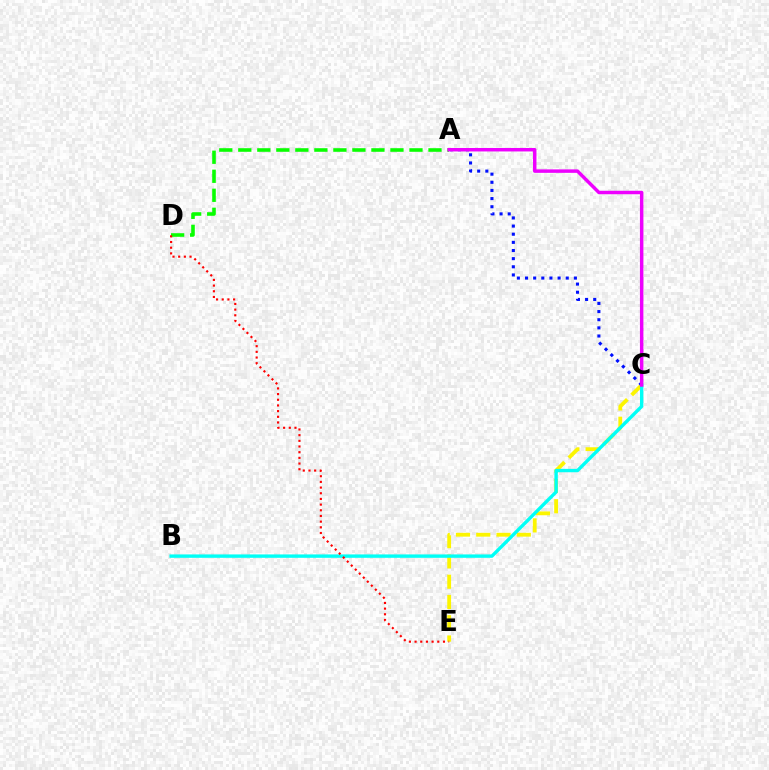{('A', 'D'): [{'color': '#08ff00', 'line_style': 'dashed', 'thickness': 2.58}], ('C', 'E'): [{'color': '#fcf500', 'line_style': 'dashed', 'thickness': 2.75}], ('A', 'C'): [{'color': '#0010ff', 'line_style': 'dotted', 'thickness': 2.21}, {'color': '#ee00ff', 'line_style': 'solid', 'thickness': 2.49}], ('B', 'C'): [{'color': '#00fff6', 'line_style': 'solid', 'thickness': 2.43}], ('D', 'E'): [{'color': '#ff0000', 'line_style': 'dotted', 'thickness': 1.54}]}